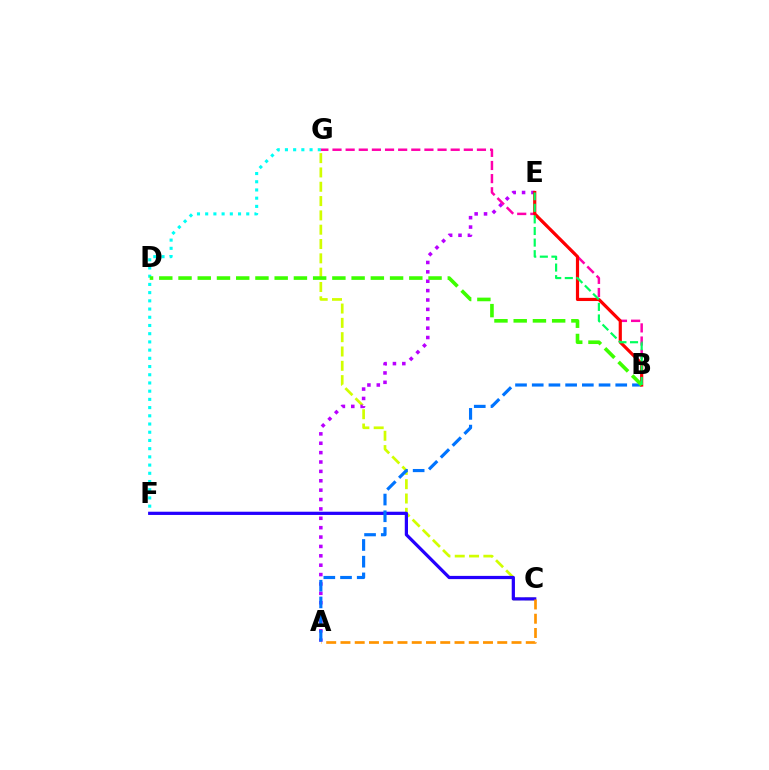{('C', 'G'): [{'color': '#d1ff00', 'line_style': 'dashed', 'thickness': 1.95}], ('A', 'E'): [{'color': '#b900ff', 'line_style': 'dotted', 'thickness': 2.55}], ('F', 'G'): [{'color': '#00fff6', 'line_style': 'dotted', 'thickness': 2.23}], ('B', 'G'): [{'color': '#ff00ac', 'line_style': 'dashed', 'thickness': 1.78}], ('C', 'F'): [{'color': '#2500ff', 'line_style': 'solid', 'thickness': 2.32}], ('A', 'C'): [{'color': '#ff9400', 'line_style': 'dashed', 'thickness': 1.94}], ('A', 'B'): [{'color': '#0074ff', 'line_style': 'dashed', 'thickness': 2.27}], ('B', 'E'): [{'color': '#ff0000', 'line_style': 'solid', 'thickness': 2.29}, {'color': '#00ff5c', 'line_style': 'dashed', 'thickness': 1.57}], ('B', 'D'): [{'color': '#3dff00', 'line_style': 'dashed', 'thickness': 2.61}]}